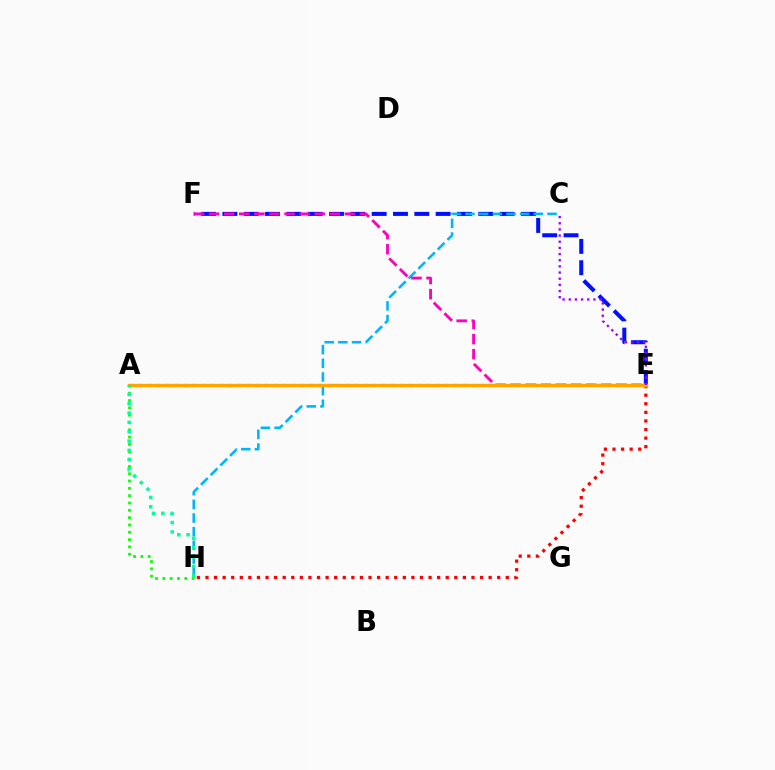{('E', 'F'): [{'color': '#0010ff', 'line_style': 'dashed', 'thickness': 2.9}, {'color': '#ff00bd', 'line_style': 'dashed', 'thickness': 2.05}], ('E', 'H'): [{'color': '#ff0000', 'line_style': 'dotted', 'thickness': 2.33}], ('C', 'H'): [{'color': '#00b5ff', 'line_style': 'dashed', 'thickness': 1.86}], ('A', 'E'): [{'color': '#b3ff00', 'line_style': 'dotted', 'thickness': 2.45}, {'color': '#ffa500', 'line_style': 'solid', 'thickness': 2.42}], ('A', 'H'): [{'color': '#08ff00', 'line_style': 'dotted', 'thickness': 1.99}, {'color': '#00ff9d', 'line_style': 'dotted', 'thickness': 2.54}], ('C', 'E'): [{'color': '#9b00ff', 'line_style': 'dotted', 'thickness': 1.67}]}